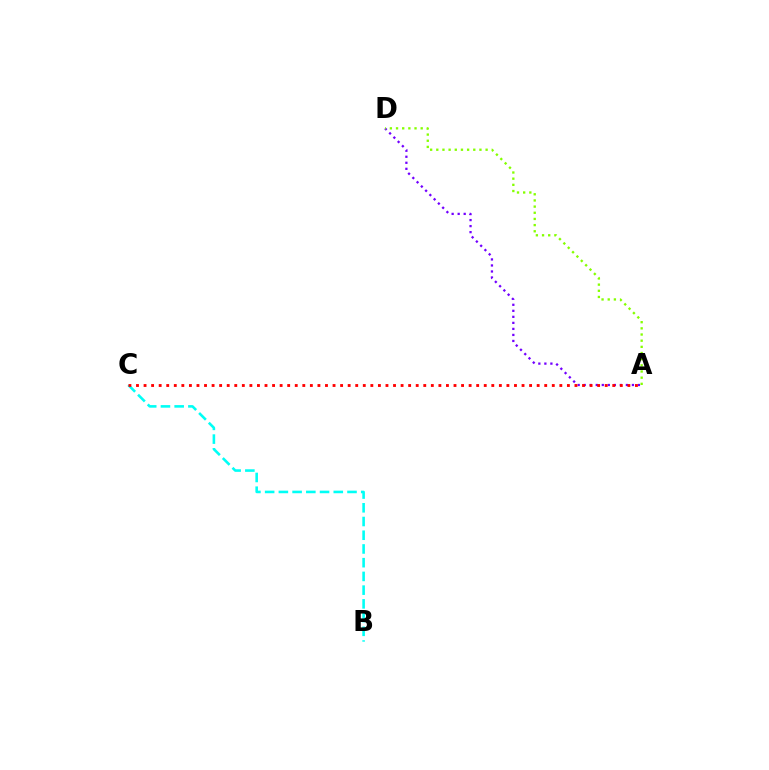{('A', 'D'): [{'color': '#7200ff', 'line_style': 'dotted', 'thickness': 1.64}, {'color': '#84ff00', 'line_style': 'dotted', 'thickness': 1.67}], ('B', 'C'): [{'color': '#00fff6', 'line_style': 'dashed', 'thickness': 1.86}], ('A', 'C'): [{'color': '#ff0000', 'line_style': 'dotted', 'thickness': 2.05}]}